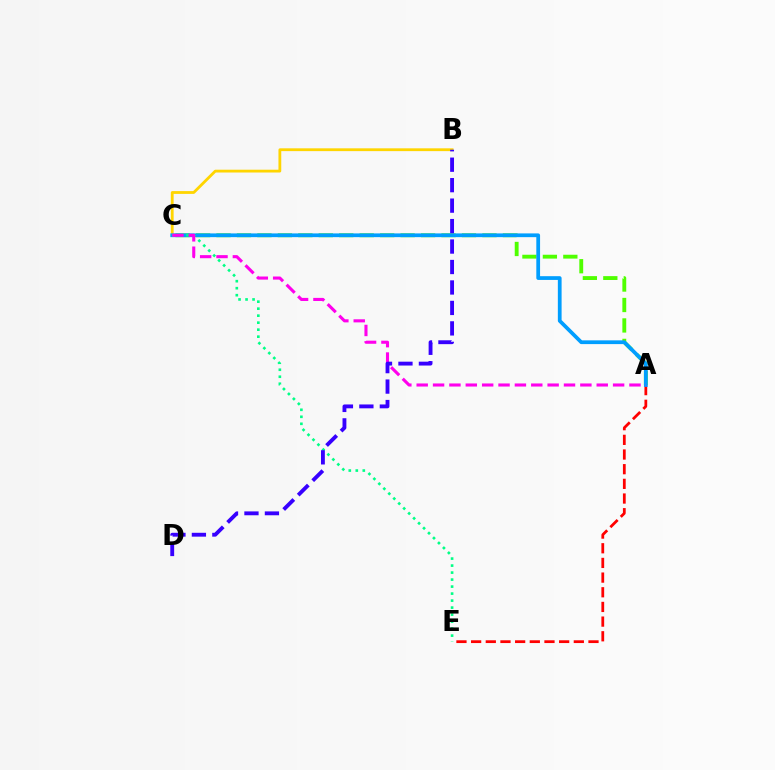{('A', 'E'): [{'color': '#ff0000', 'line_style': 'dashed', 'thickness': 1.99}], ('A', 'C'): [{'color': '#4fff00', 'line_style': 'dashed', 'thickness': 2.78}, {'color': '#009eff', 'line_style': 'solid', 'thickness': 2.7}, {'color': '#ff00ed', 'line_style': 'dashed', 'thickness': 2.22}], ('B', 'C'): [{'color': '#ffd500', 'line_style': 'solid', 'thickness': 2.02}], ('C', 'E'): [{'color': '#00ff86', 'line_style': 'dotted', 'thickness': 1.9}], ('B', 'D'): [{'color': '#3700ff', 'line_style': 'dashed', 'thickness': 2.78}]}